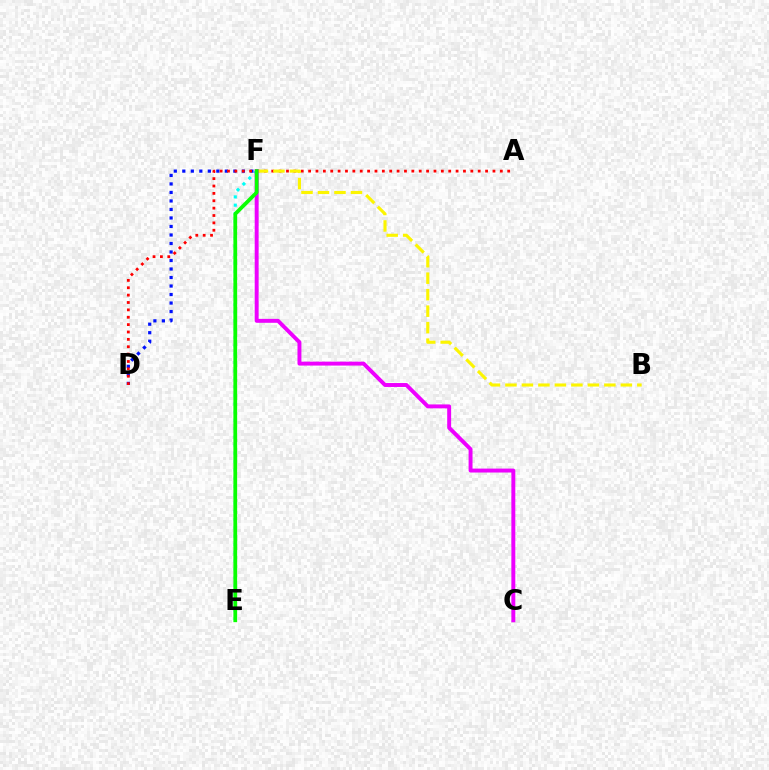{('E', 'F'): [{'color': '#00fff6', 'line_style': 'dotted', 'thickness': 2.25}, {'color': '#08ff00', 'line_style': 'solid', 'thickness': 2.7}], ('D', 'F'): [{'color': '#0010ff', 'line_style': 'dotted', 'thickness': 2.31}], ('A', 'D'): [{'color': '#ff0000', 'line_style': 'dotted', 'thickness': 2.0}], ('B', 'F'): [{'color': '#fcf500', 'line_style': 'dashed', 'thickness': 2.24}], ('C', 'F'): [{'color': '#ee00ff', 'line_style': 'solid', 'thickness': 2.83}]}